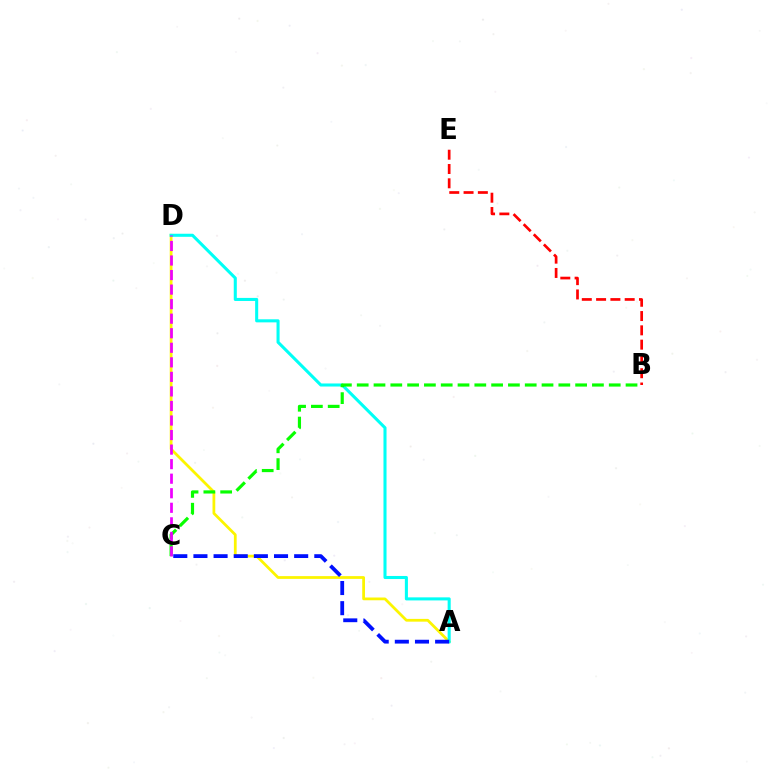{('B', 'E'): [{'color': '#ff0000', 'line_style': 'dashed', 'thickness': 1.94}], ('A', 'D'): [{'color': '#fcf500', 'line_style': 'solid', 'thickness': 1.99}, {'color': '#00fff6', 'line_style': 'solid', 'thickness': 2.2}], ('B', 'C'): [{'color': '#08ff00', 'line_style': 'dashed', 'thickness': 2.28}], ('C', 'D'): [{'color': '#ee00ff', 'line_style': 'dashed', 'thickness': 1.98}], ('A', 'C'): [{'color': '#0010ff', 'line_style': 'dashed', 'thickness': 2.74}]}